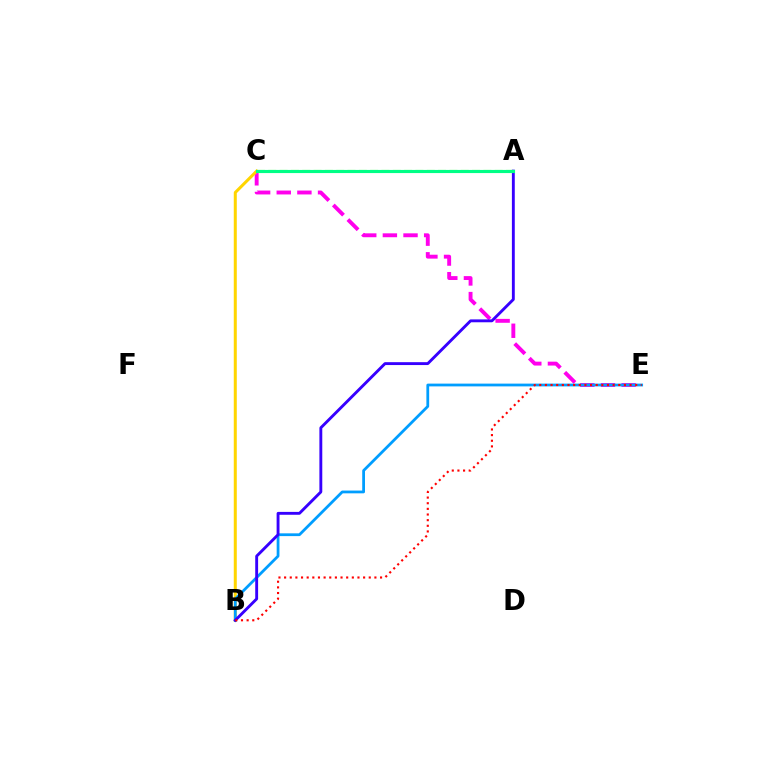{('C', 'E'): [{'color': '#ff00ed', 'line_style': 'dashed', 'thickness': 2.8}], ('B', 'C'): [{'color': '#ffd500', 'line_style': 'solid', 'thickness': 2.17}], ('A', 'C'): [{'color': '#4fff00', 'line_style': 'dashed', 'thickness': 1.54}, {'color': '#00ff86', 'line_style': 'solid', 'thickness': 2.25}], ('B', 'E'): [{'color': '#009eff', 'line_style': 'solid', 'thickness': 2.0}, {'color': '#ff0000', 'line_style': 'dotted', 'thickness': 1.53}], ('A', 'B'): [{'color': '#3700ff', 'line_style': 'solid', 'thickness': 2.07}]}